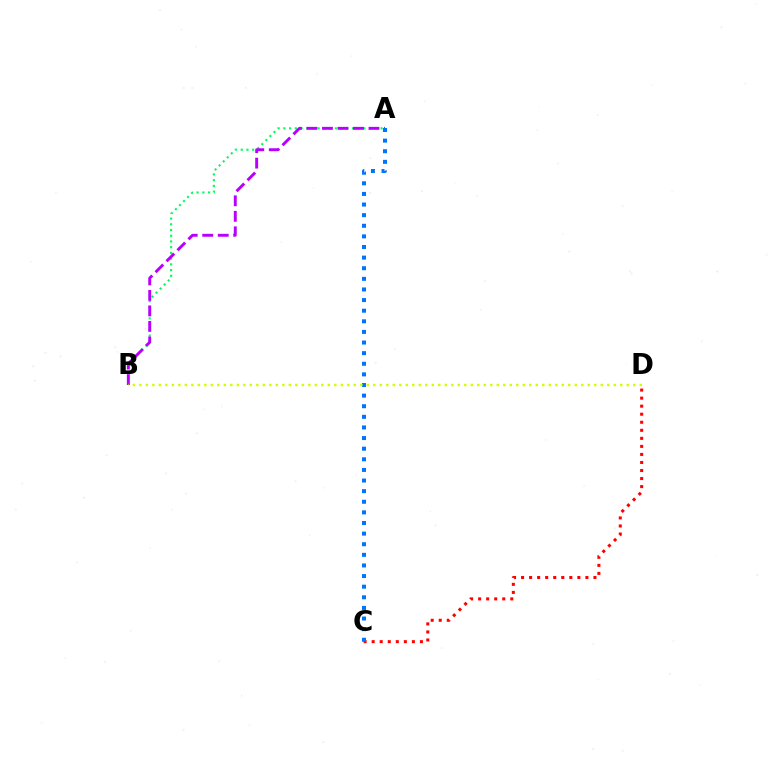{('A', 'B'): [{'color': '#00ff5c', 'line_style': 'dotted', 'thickness': 1.55}, {'color': '#b900ff', 'line_style': 'dashed', 'thickness': 2.11}], ('C', 'D'): [{'color': '#ff0000', 'line_style': 'dotted', 'thickness': 2.18}], ('A', 'C'): [{'color': '#0074ff', 'line_style': 'dotted', 'thickness': 2.88}], ('B', 'D'): [{'color': '#d1ff00', 'line_style': 'dotted', 'thickness': 1.77}]}